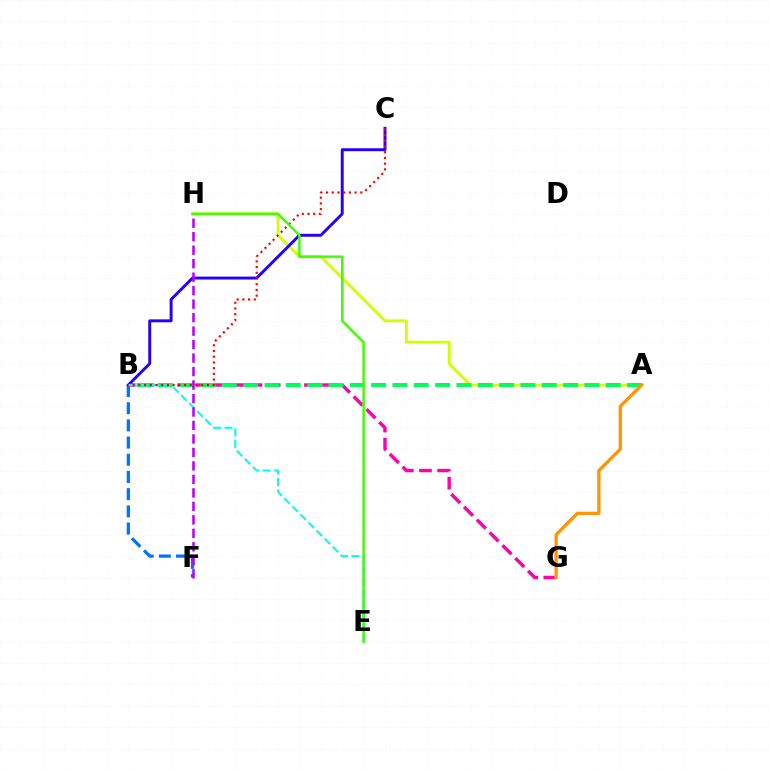{('A', 'H'): [{'color': '#d1ff00', 'line_style': 'solid', 'thickness': 2.06}], ('B', 'G'): [{'color': '#ff00ac', 'line_style': 'dashed', 'thickness': 2.46}], ('B', 'F'): [{'color': '#0074ff', 'line_style': 'dashed', 'thickness': 2.34}], ('A', 'B'): [{'color': '#00ff5c', 'line_style': 'dashed', 'thickness': 2.9}], ('B', 'C'): [{'color': '#2500ff', 'line_style': 'solid', 'thickness': 2.11}, {'color': '#ff0000', 'line_style': 'dotted', 'thickness': 1.55}], ('B', 'E'): [{'color': '#00fff6', 'line_style': 'dashed', 'thickness': 1.55}], ('F', 'H'): [{'color': '#b900ff', 'line_style': 'dashed', 'thickness': 1.83}], ('E', 'H'): [{'color': '#3dff00', 'line_style': 'solid', 'thickness': 1.77}], ('A', 'G'): [{'color': '#ff9400', 'line_style': 'solid', 'thickness': 2.35}]}